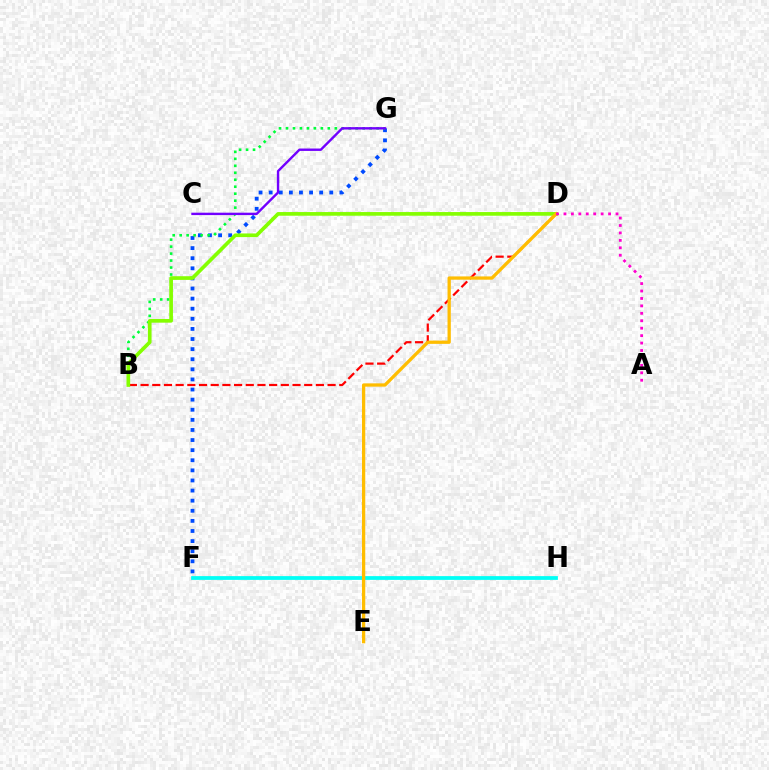{('F', 'G'): [{'color': '#004bff', 'line_style': 'dotted', 'thickness': 2.74}], ('B', 'G'): [{'color': '#00ff39', 'line_style': 'dotted', 'thickness': 1.89}], ('B', 'D'): [{'color': '#ff0000', 'line_style': 'dashed', 'thickness': 1.59}, {'color': '#84ff00', 'line_style': 'solid', 'thickness': 2.64}], ('F', 'H'): [{'color': '#00fff6', 'line_style': 'solid', 'thickness': 2.71}], ('D', 'E'): [{'color': '#ffbd00', 'line_style': 'solid', 'thickness': 2.36}], ('C', 'G'): [{'color': '#7200ff', 'line_style': 'solid', 'thickness': 1.73}], ('A', 'D'): [{'color': '#ff00cf', 'line_style': 'dotted', 'thickness': 2.02}]}